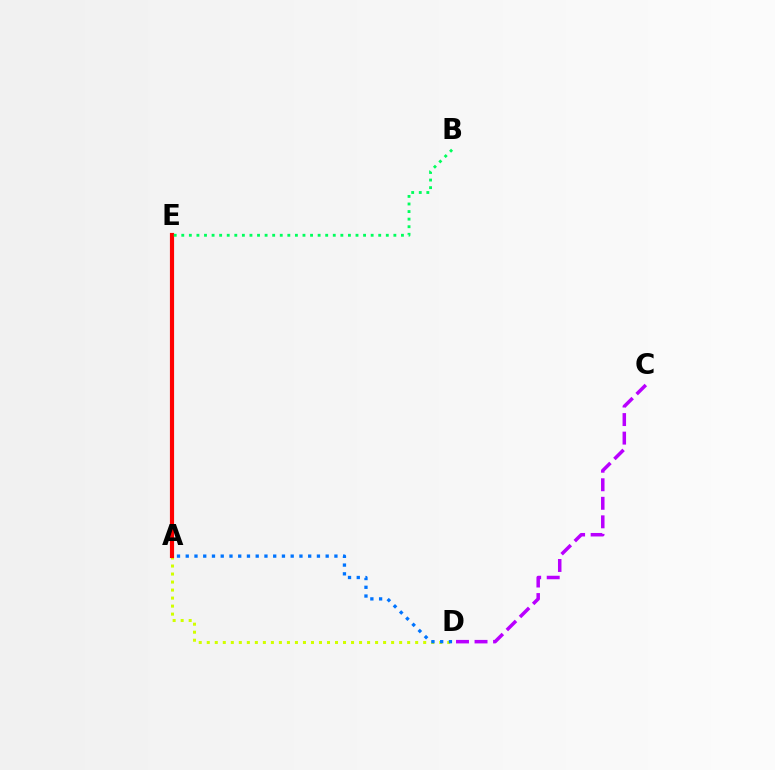{('A', 'D'): [{'color': '#d1ff00', 'line_style': 'dotted', 'thickness': 2.18}, {'color': '#0074ff', 'line_style': 'dotted', 'thickness': 2.38}], ('A', 'E'): [{'color': '#ff0000', 'line_style': 'solid', 'thickness': 2.99}], ('C', 'D'): [{'color': '#b900ff', 'line_style': 'dashed', 'thickness': 2.52}], ('B', 'E'): [{'color': '#00ff5c', 'line_style': 'dotted', 'thickness': 2.06}]}